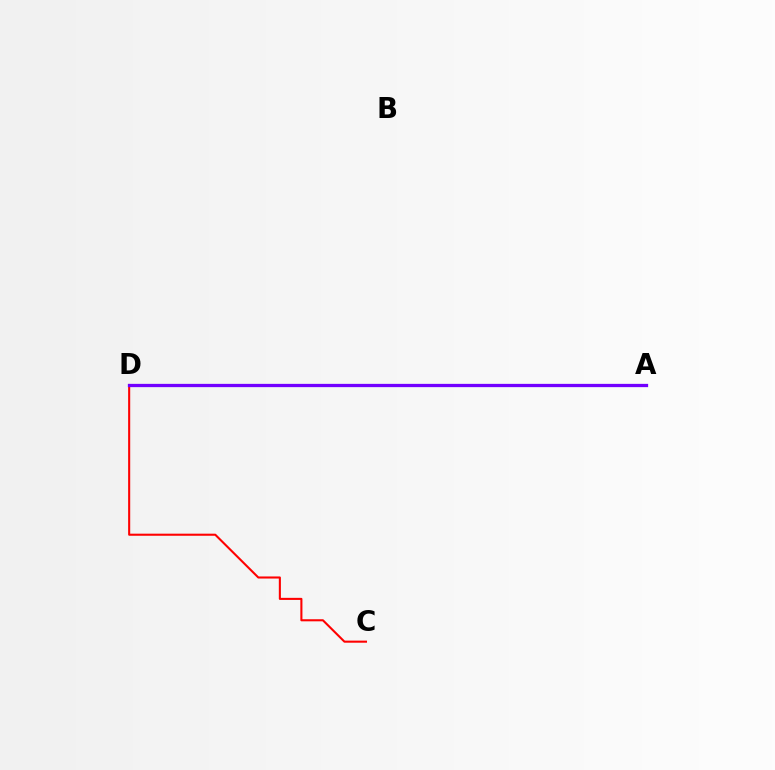{('A', 'D'): [{'color': '#84ff00', 'line_style': 'solid', 'thickness': 1.89}, {'color': '#00fff6', 'line_style': 'dashed', 'thickness': 1.81}, {'color': '#7200ff', 'line_style': 'solid', 'thickness': 2.36}], ('C', 'D'): [{'color': '#ff0000', 'line_style': 'solid', 'thickness': 1.5}]}